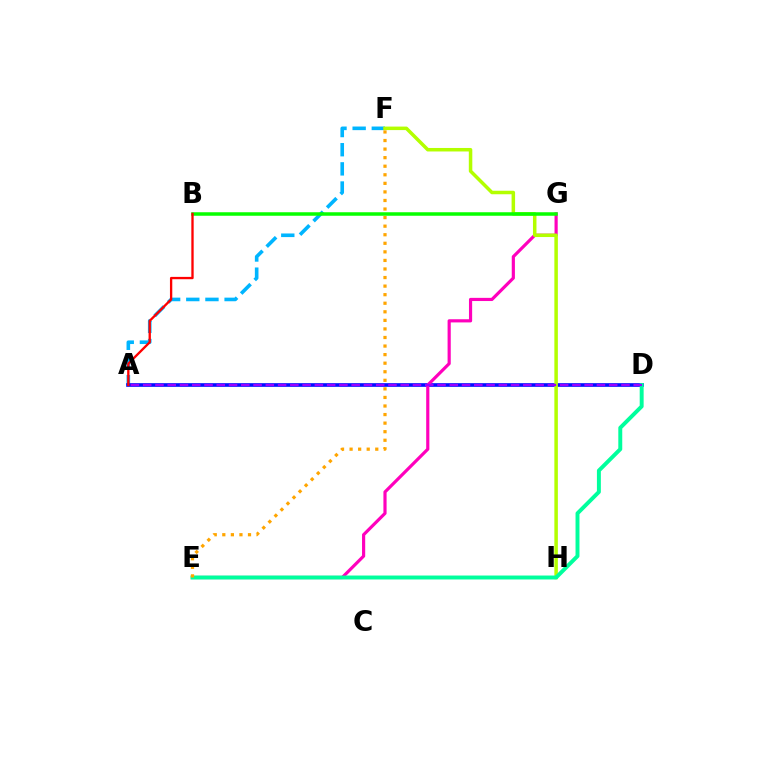{('A', 'F'): [{'color': '#00b5ff', 'line_style': 'dashed', 'thickness': 2.6}], ('A', 'D'): [{'color': '#0010ff', 'line_style': 'solid', 'thickness': 2.63}, {'color': '#9b00ff', 'line_style': 'dashed', 'thickness': 1.67}], ('E', 'G'): [{'color': '#ff00bd', 'line_style': 'solid', 'thickness': 2.28}], ('F', 'H'): [{'color': '#b3ff00', 'line_style': 'solid', 'thickness': 2.52}], ('B', 'G'): [{'color': '#08ff00', 'line_style': 'solid', 'thickness': 2.53}], ('D', 'E'): [{'color': '#00ff9d', 'line_style': 'solid', 'thickness': 2.84}], ('E', 'F'): [{'color': '#ffa500', 'line_style': 'dotted', 'thickness': 2.33}], ('A', 'B'): [{'color': '#ff0000', 'line_style': 'solid', 'thickness': 1.68}]}